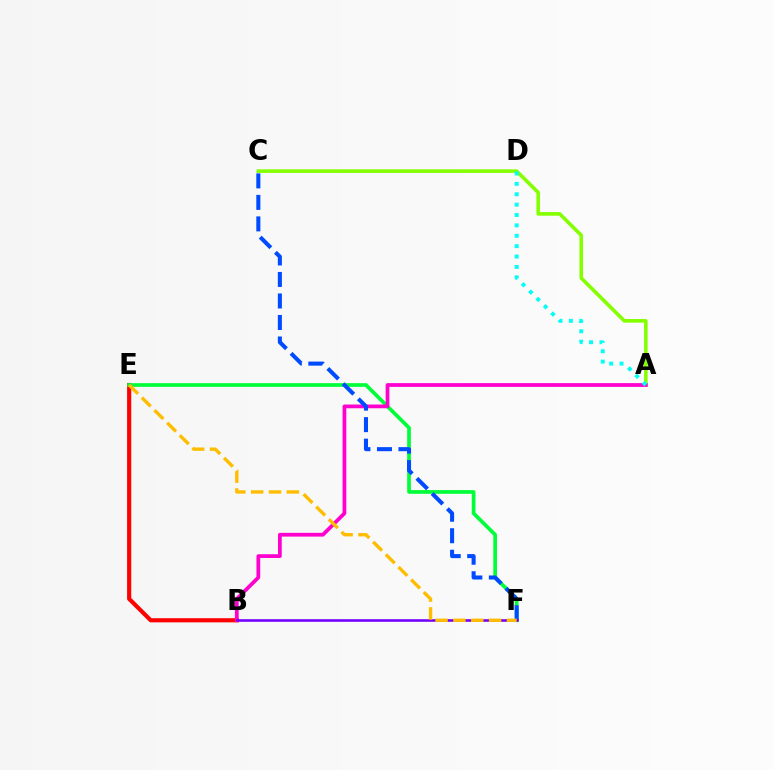{('B', 'E'): [{'color': '#ff0000', 'line_style': 'solid', 'thickness': 2.99}], ('E', 'F'): [{'color': '#00ff39', 'line_style': 'solid', 'thickness': 2.67}, {'color': '#ffbd00', 'line_style': 'dashed', 'thickness': 2.42}], ('A', 'C'): [{'color': '#84ff00', 'line_style': 'solid', 'thickness': 2.59}], ('A', 'B'): [{'color': '#ff00cf', 'line_style': 'solid', 'thickness': 2.7}], ('A', 'D'): [{'color': '#00fff6', 'line_style': 'dotted', 'thickness': 2.82}], ('C', 'F'): [{'color': '#004bff', 'line_style': 'dashed', 'thickness': 2.92}], ('B', 'F'): [{'color': '#7200ff', 'line_style': 'solid', 'thickness': 1.86}]}